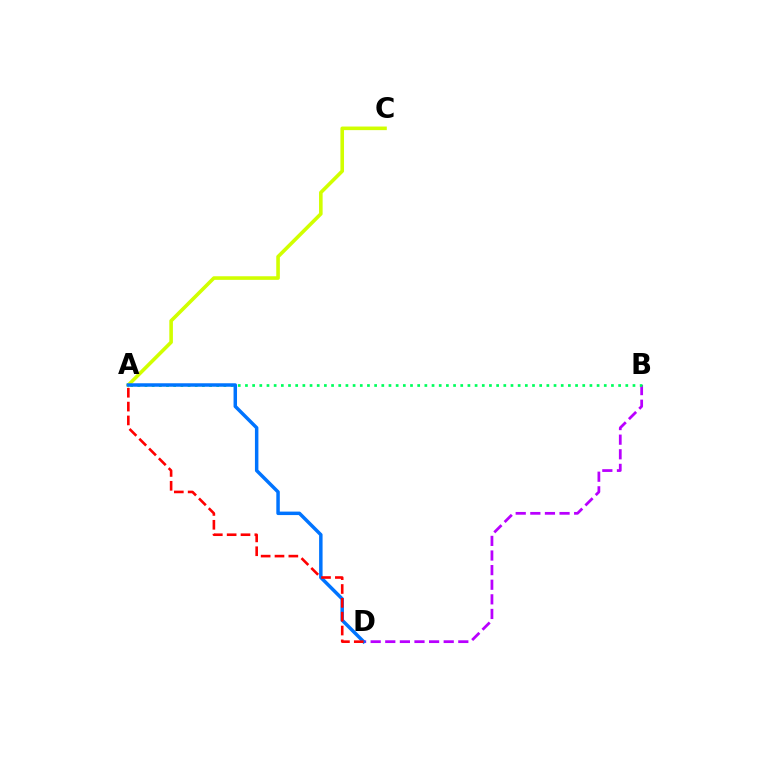{('A', 'C'): [{'color': '#d1ff00', 'line_style': 'solid', 'thickness': 2.59}], ('B', 'D'): [{'color': '#b900ff', 'line_style': 'dashed', 'thickness': 1.98}], ('A', 'B'): [{'color': '#00ff5c', 'line_style': 'dotted', 'thickness': 1.95}], ('A', 'D'): [{'color': '#0074ff', 'line_style': 'solid', 'thickness': 2.5}, {'color': '#ff0000', 'line_style': 'dashed', 'thickness': 1.88}]}